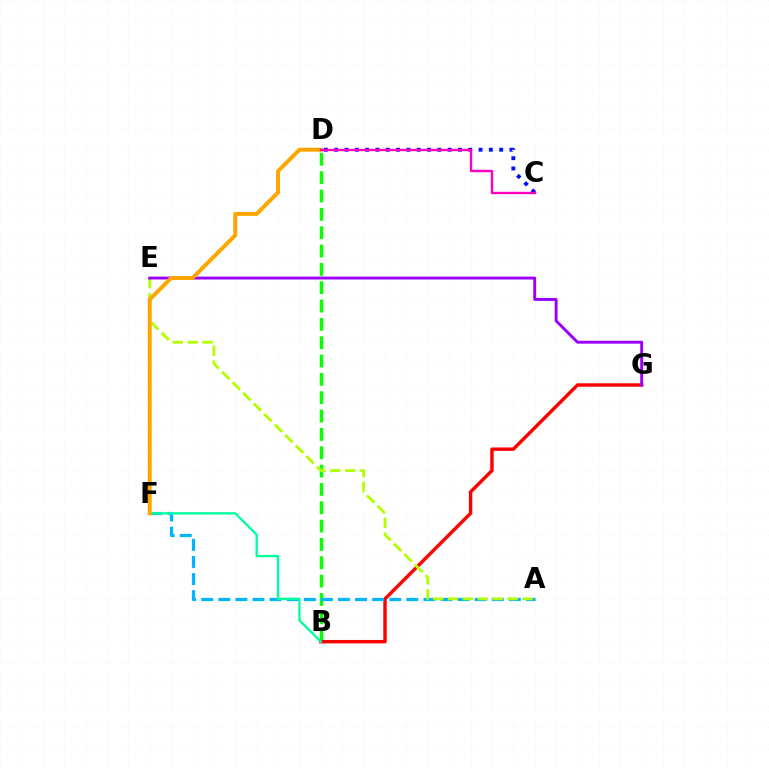{('B', 'D'): [{'color': '#08ff00', 'line_style': 'dashed', 'thickness': 2.49}], ('B', 'G'): [{'color': '#ff0000', 'line_style': 'solid', 'thickness': 2.46}], ('A', 'F'): [{'color': '#00b5ff', 'line_style': 'dashed', 'thickness': 2.32}], ('B', 'F'): [{'color': '#00ff9d', 'line_style': 'solid', 'thickness': 1.68}], ('A', 'E'): [{'color': '#b3ff00', 'line_style': 'dashed', 'thickness': 2.02}], ('C', 'D'): [{'color': '#0010ff', 'line_style': 'dotted', 'thickness': 2.8}, {'color': '#ff00bd', 'line_style': 'solid', 'thickness': 1.72}], ('E', 'G'): [{'color': '#9b00ff', 'line_style': 'solid', 'thickness': 2.09}], ('D', 'F'): [{'color': '#ffa500', 'line_style': 'solid', 'thickness': 2.85}]}